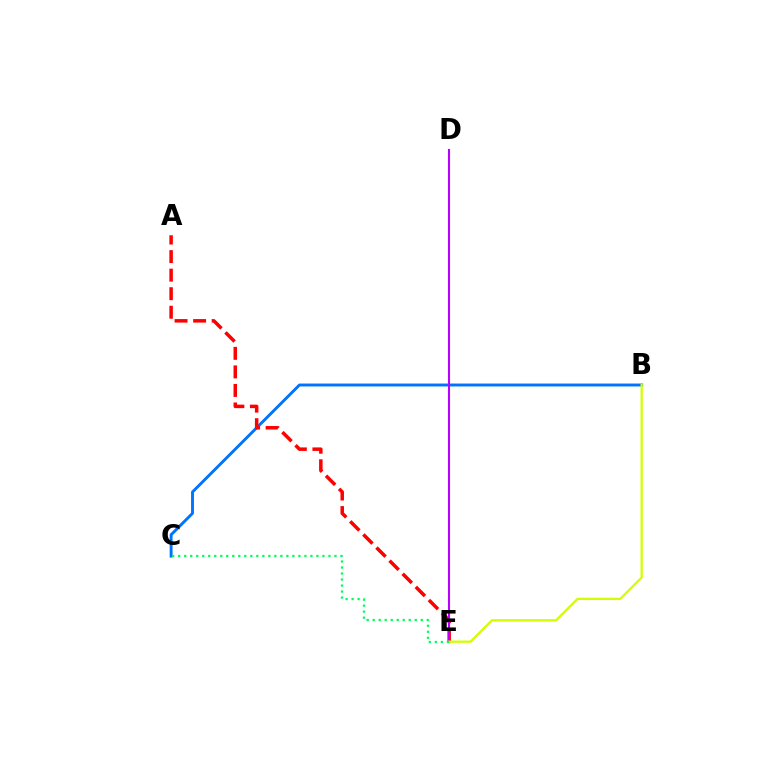{('B', 'C'): [{'color': '#0074ff', 'line_style': 'solid', 'thickness': 2.1}], ('A', 'E'): [{'color': '#ff0000', 'line_style': 'dashed', 'thickness': 2.52}], ('D', 'E'): [{'color': '#b900ff', 'line_style': 'solid', 'thickness': 1.51}], ('B', 'E'): [{'color': '#d1ff00', 'line_style': 'solid', 'thickness': 1.64}], ('C', 'E'): [{'color': '#00ff5c', 'line_style': 'dotted', 'thickness': 1.63}]}